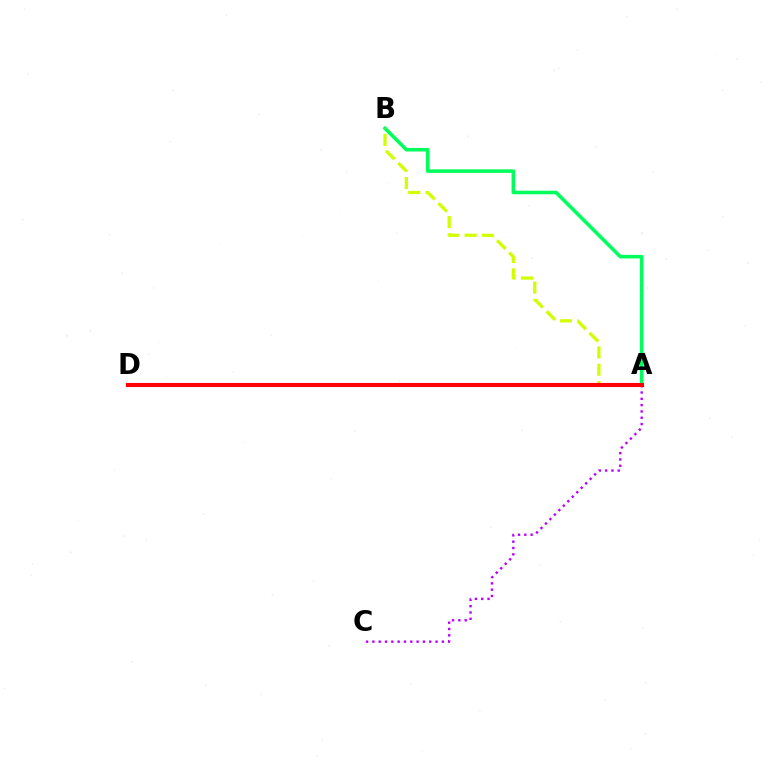{('A', 'C'): [{'color': '#b900ff', 'line_style': 'dotted', 'thickness': 1.72}], ('A', 'B'): [{'color': '#00ff5c', 'line_style': 'solid', 'thickness': 2.56}, {'color': '#d1ff00', 'line_style': 'dashed', 'thickness': 2.35}], ('A', 'D'): [{'color': '#0074ff', 'line_style': 'solid', 'thickness': 1.84}, {'color': '#ff0000', 'line_style': 'solid', 'thickness': 2.96}]}